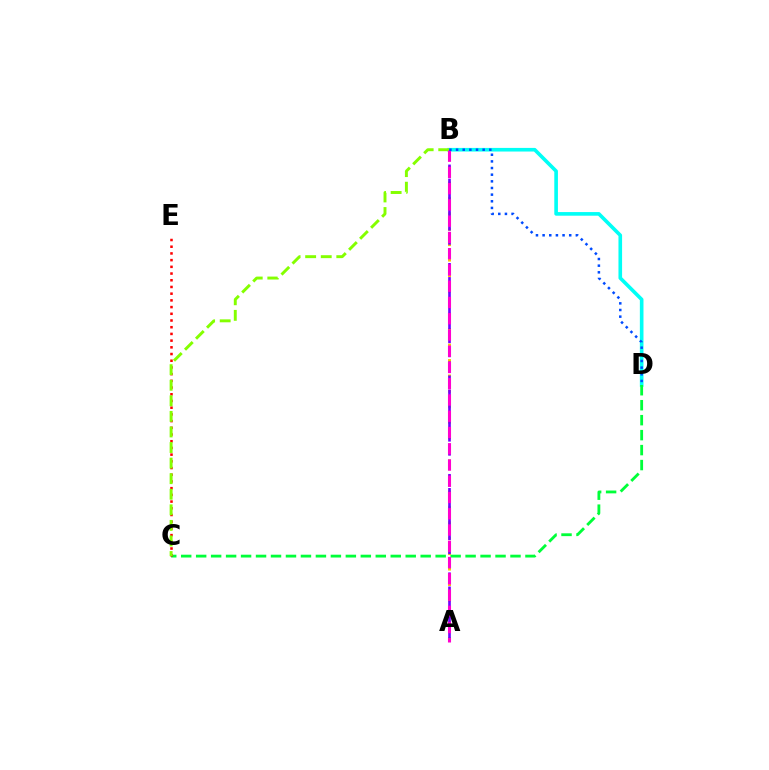{('B', 'D'): [{'color': '#00fff6', 'line_style': 'solid', 'thickness': 2.61}, {'color': '#004bff', 'line_style': 'dotted', 'thickness': 1.81}], ('C', 'D'): [{'color': '#00ff39', 'line_style': 'dashed', 'thickness': 2.03}], ('C', 'E'): [{'color': '#ff0000', 'line_style': 'dotted', 'thickness': 1.82}], ('A', 'B'): [{'color': '#ffbd00', 'line_style': 'dotted', 'thickness': 2.1}, {'color': '#7200ff', 'line_style': 'dashed', 'thickness': 1.91}, {'color': '#ff00cf', 'line_style': 'dashed', 'thickness': 2.21}], ('B', 'C'): [{'color': '#84ff00', 'line_style': 'dashed', 'thickness': 2.12}]}